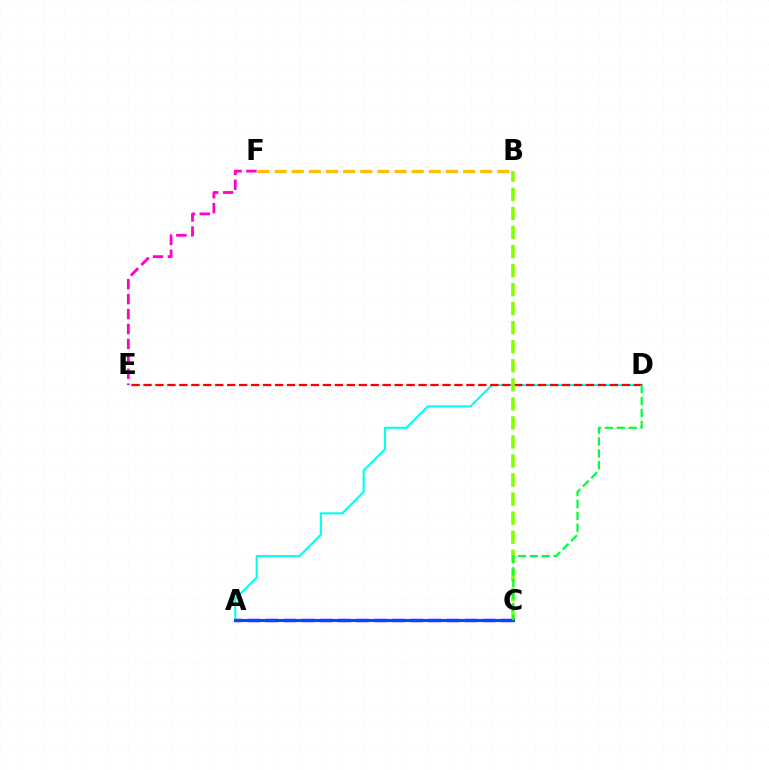{('A', 'D'): [{'color': '#00fff6', 'line_style': 'solid', 'thickness': 1.51}], ('A', 'C'): [{'color': '#7200ff', 'line_style': 'dashed', 'thickness': 2.46}, {'color': '#004bff', 'line_style': 'solid', 'thickness': 2.25}], ('D', 'E'): [{'color': '#ff0000', 'line_style': 'dashed', 'thickness': 1.62}], ('E', 'F'): [{'color': '#ff00cf', 'line_style': 'dashed', 'thickness': 2.03}], ('B', 'C'): [{'color': '#84ff00', 'line_style': 'dashed', 'thickness': 2.59}], ('B', 'F'): [{'color': '#ffbd00', 'line_style': 'dashed', 'thickness': 2.33}], ('C', 'D'): [{'color': '#00ff39', 'line_style': 'dashed', 'thickness': 1.62}]}